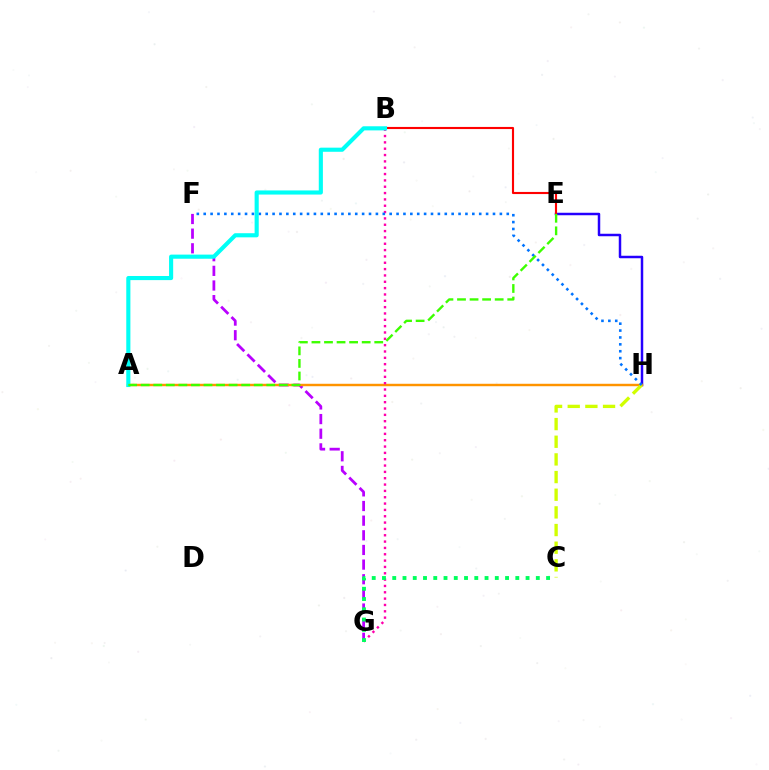{('F', 'G'): [{'color': '#b900ff', 'line_style': 'dashed', 'thickness': 1.99}], ('E', 'H'): [{'color': '#2500ff', 'line_style': 'solid', 'thickness': 1.79}], ('A', 'H'): [{'color': '#ff9400', 'line_style': 'solid', 'thickness': 1.76}], ('B', 'G'): [{'color': '#ff00ac', 'line_style': 'dotted', 'thickness': 1.72}], ('B', 'E'): [{'color': '#ff0000', 'line_style': 'solid', 'thickness': 1.53}], ('C', 'G'): [{'color': '#00ff5c', 'line_style': 'dotted', 'thickness': 2.79}], ('C', 'H'): [{'color': '#d1ff00', 'line_style': 'dashed', 'thickness': 2.4}], ('F', 'H'): [{'color': '#0074ff', 'line_style': 'dotted', 'thickness': 1.87}], ('A', 'B'): [{'color': '#00fff6', 'line_style': 'solid', 'thickness': 2.96}], ('A', 'E'): [{'color': '#3dff00', 'line_style': 'dashed', 'thickness': 1.71}]}